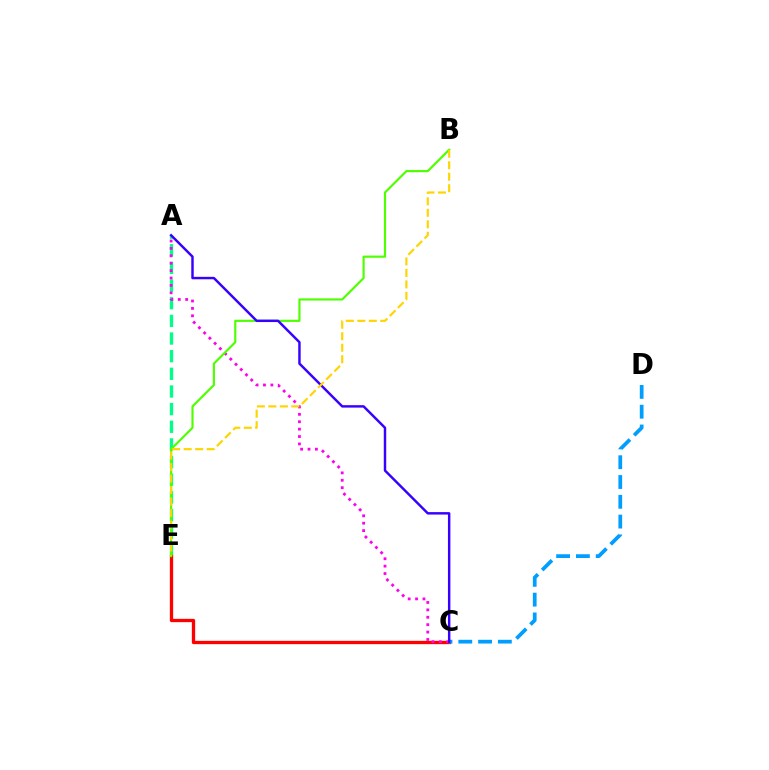{('A', 'E'): [{'color': '#00ff86', 'line_style': 'dashed', 'thickness': 2.4}], ('C', 'E'): [{'color': '#ff0000', 'line_style': 'solid', 'thickness': 2.38}], ('A', 'C'): [{'color': '#ff00ed', 'line_style': 'dotted', 'thickness': 2.01}, {'color': '#3700ff', 'line_style': 'solid', 'thickness': 1.76}], ('C', 'D'): [{'color': '#009eff', 'line_style': 'dashed', 'thickness': 2.69}], ('B', 'E'): [{'color': '#4fff00', 'line_style': 'solid', 'thickness': 1.56}, {'color': '#ffd500', 'line_style': 'dashed', 'thickness': 1.56}]}